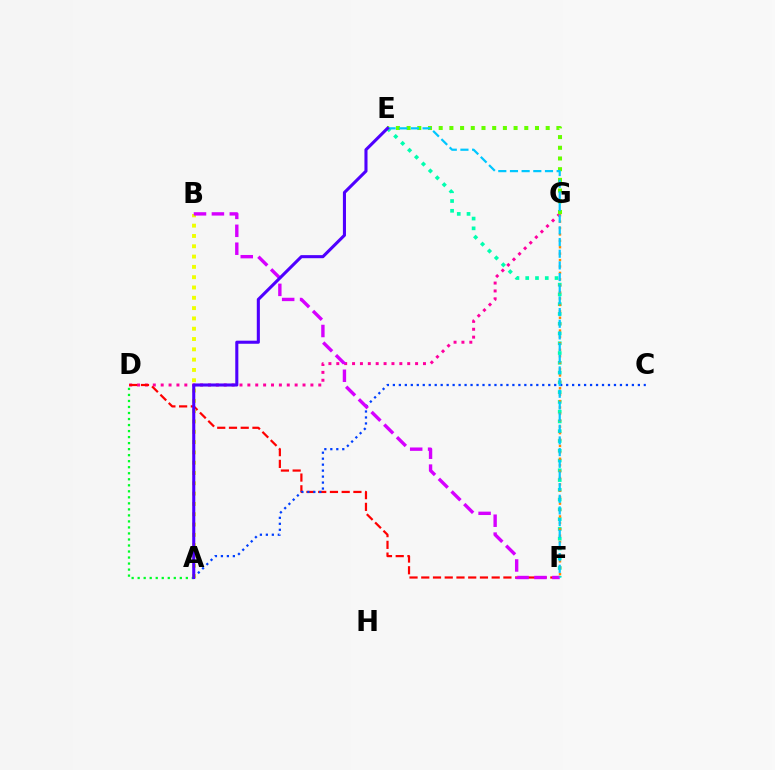{('E', 'F'): [{'color': '#00ffaf', 'line_style': 'dotted', 'thickness': 2.65}, {'color': '#00c7ff', 'line_style': 'dashed', 'thickness': 1.59}], ('D', 'G'): [{'color': '#ff00a0', 'line_style': 'dotted', 'thickness': 2.14}], ('D', 'F'): [{'color': '#ff0000', 'line_style': 'dashed', 'thickness': 1.59}], ('F', 'G'): [{'color': '#ff8800', 'line_style': 'dotted', 'thickness': 1.74}], ('A', 'C'): [{'color': '#003fff', 'line_style': 'dotted', 'thickness': 1.62}], ('A', 'B'): [{'color': '#eeff00', 'line_style': 'dotted', 'thickness': 2.8}], ('A', 'D'): [{'color': '#00ff27', 'line_style': 'dotted', 'thickness': 1.64}], ('B', 'F'): [{'color': '#d600ff', 'line_style': 'dashed', 'thickness': 2.43}], ('E', 'G'): [{'color': '#66ff00', 'line_style': 'dotted', 'thickness': 2.91}], ('A', 'E'): [{'color': '#4f00ff', 'line_style': 'solid', 'thickness': 2.21}]}